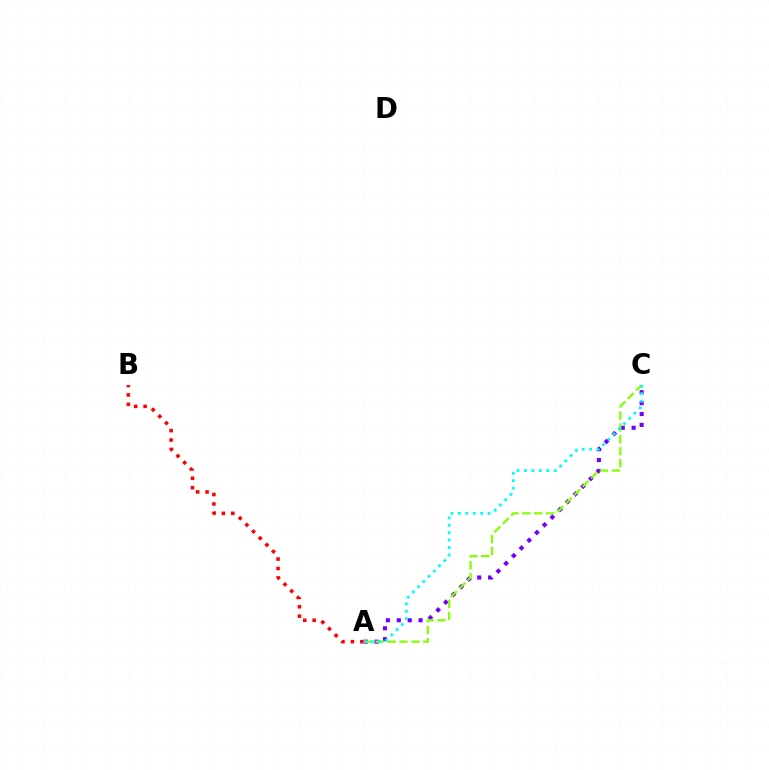{('A', 'C'): [{'color': '#7200ff', 'line_style': 'dotted', 'thickness': 2.96}, {'color': '#84ff00', 'line_style': 'dashed', 'thickness': 1.62}, {'color': '#00fff6', 'line_style': 'dotted', 'thickness': 2.01}], ('A', 'B'): [{'color': '#ff0000', 'line_style': 'dotted', 'thickness': 2.56}]}